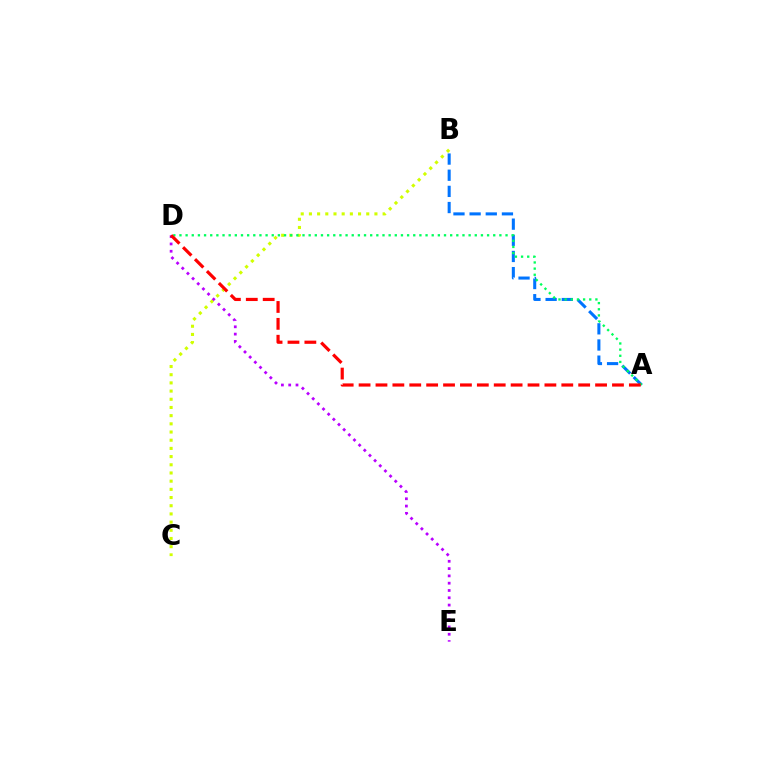{('B', 'C'): [{'color': '#d1ff00', 'line_style': 'dotted', 'thickness': 2.22}], ('D', 'E'): [{'color': '#b900ff', 'line_style': 'dotted', 'thickness': 1.98}], ('A', 'B'): [{'color': '#0074ff', 'line_style': 'dashed', 'thickness': 2.19}], ('A', 'D'): [{'color': '#00ff5c', 'line_style': 'dotted', 'thickness': 1.67}, {'color': '#ff0000', 'line_style': 'dashed', 'thickness': 2.29}]}